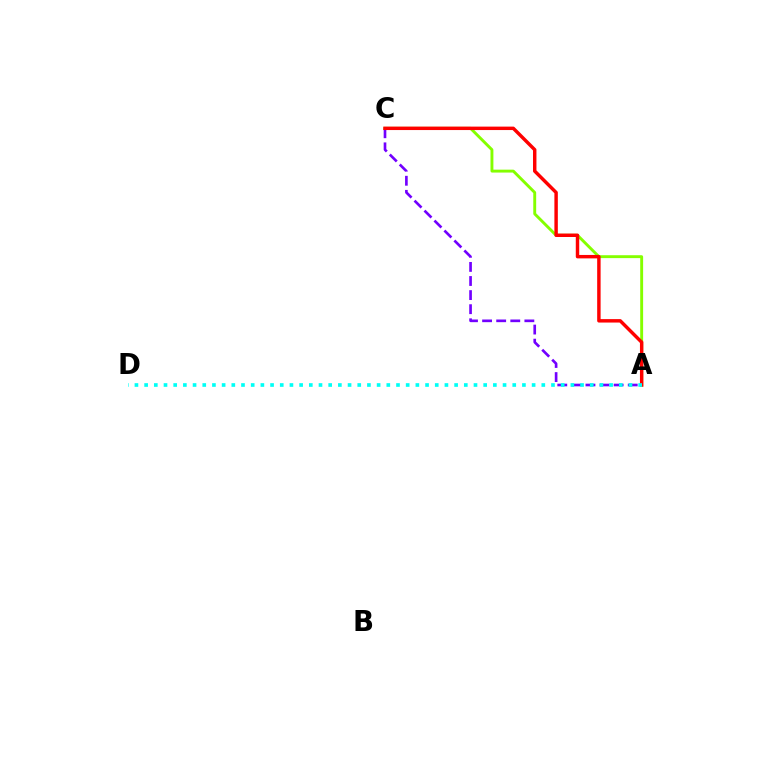{('A', 'C'): [{'color': '#7200ff', 'line_style': 'dashed', 'thickness': 1.91}, {'color': '#84ff00', 'line_style': 'solid', 'thickness': 2.09}, {'color': '#ff0000', 'line_style': 'solid', 'thickness': 2.48}], ('A', 'D'): [{'color': '#00fff6', 'line_style': 'dotted', 'thickness': 2.63}]}